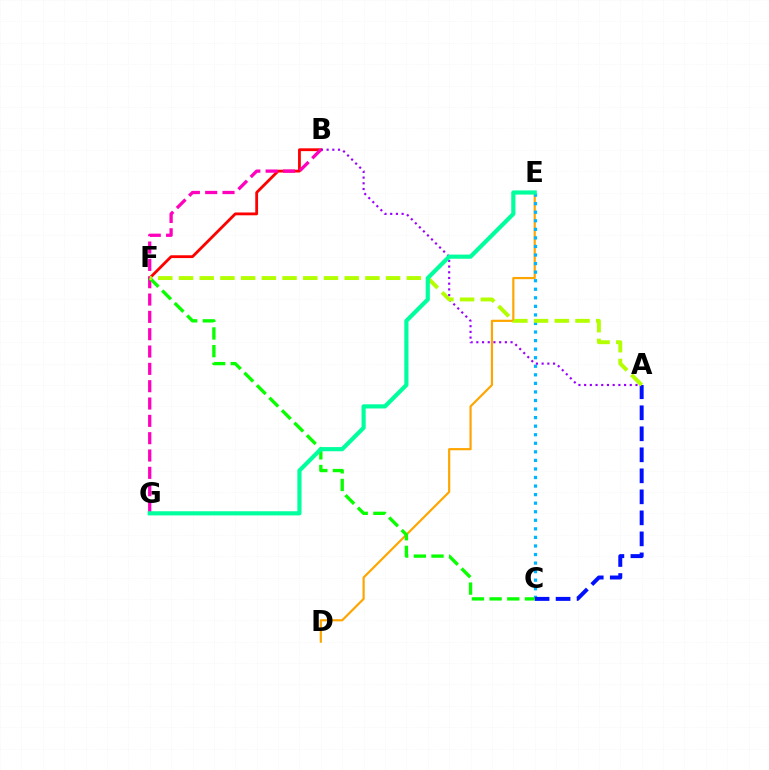{('D', 'E'): [{'color': '#ffa500', 'line_style': 'solid', 'thickness': 1.57}], ('C', 'E'): [{'color': '#00b5ff', 'line_style': 'dotted', 'thickness': 2.33}], ('B', 'F'): [{'color': '#ff0000', 'line_style': 'solid', 'thickness': 2.02}], ('A', 'C'): [{'color': '#0010ff', 'line_style': 'dashed', 'thickness': 2.85}], ('A', 'B'): [{'color': '#9b00ff', 'line_style': 'dotted', 'thickness': 1.55}], ('B', 'G'): [{'color': '#ff00bd', 'line_style': 'dashed', 'thickness': 2.35}], ('C', 'F'): [{'color': '#08ff00', 'line_style': 'dashed', 'thickness': 2.4}], ('A', 'F'): [{'color': '#b3ff00', 'line_style': 'dashed', 'thickness': 2.81}], ('E', 'G'): [{'color': '#00ff9d', 'line_style': 'solid', 'thickness': 2.99}]}